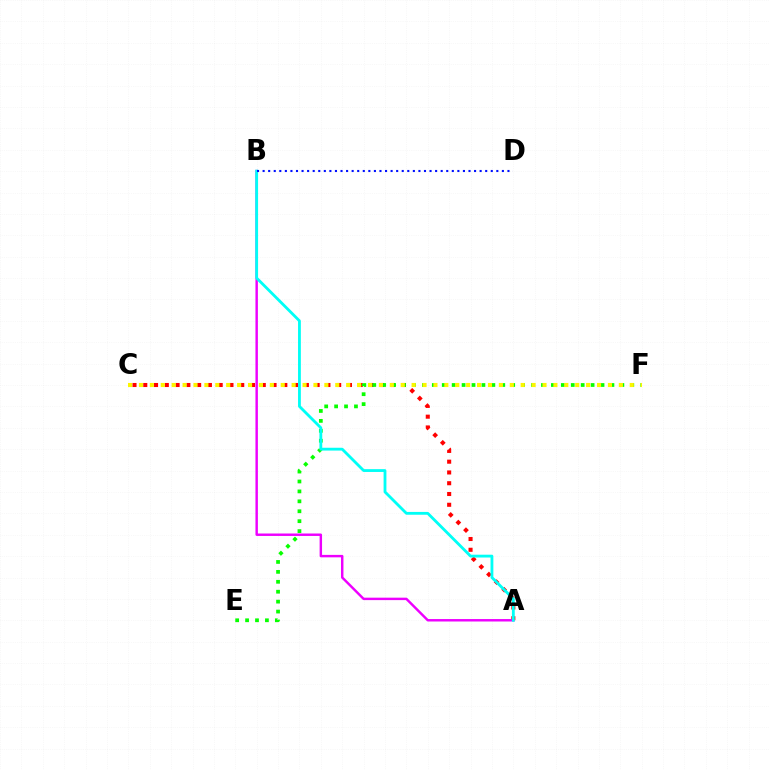{('A', 'C'): [{'color': '#ff0000', 'line_style': 'dotted', 'thickness': 2.93}], ('E', 'F'): [{'color': '#08ff00', 'line_style': 'dotted', 'thickness': 2.7}], ('A', 'B'): [{'color': '#ee00ff', 'line_style': 'solid', 'thickness': 1.76}, {'color': '#00fff6', 'line_style': 'solid', 'thickness': 2.03}], ('B', 'D'): [{'color': '#0010ff', 'line_style': 'dotted', 'thickness': 1.51}], ('C', 'F'): [{'color': '#fcf500', 'line_style': 'dotted', 'thickness': 2.96}]}